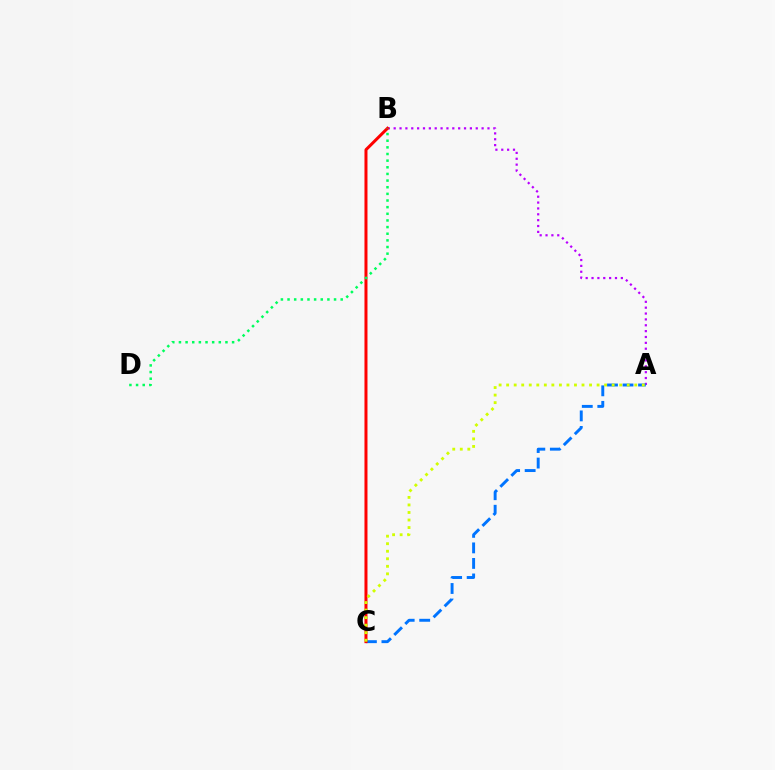{('A', 'B'): [{'color': '#b900ff', 'line_style': 'dotted', 'thickness': 1.59}], ('A', 'C'): [{'color': '#0074ff', 'line_style': 'dashed', 'thickness': 2.11}, {'color': '#d1ff00', 'line_style': 'dotted', 'thickness': 2.05}], ('B', 'C'): [{'color': '#ff0000', 'line_style': 'solid', 'thickness': 2.16}], ('B', 'D'): [{'color': '#00ff5c', 'line_style': 'dotted', 'thickness': 1.81}]}